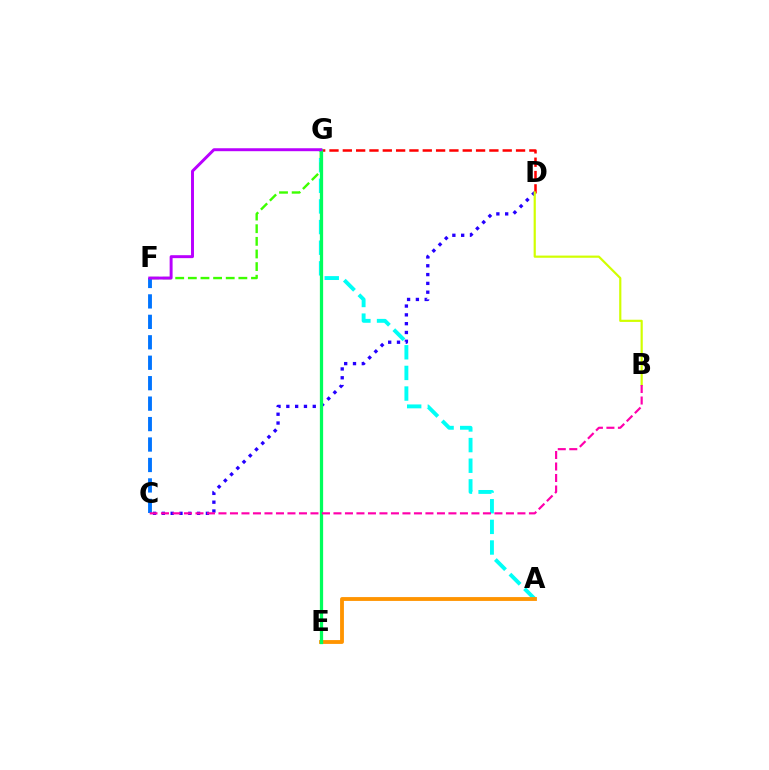{('A', 'G'): [{'color': '#00fff6', 'line_style': 'dashed', 'thickness': 2.8}], ('C', 'D'): [{'color': '#2500ff', 'line_style': 'dotted', 'thickness': 2.39}], ('F', 'G'): [{'color': '#3dff00', 'line_style': 'dashed', 'thickness': 1.72}, {'color': '#b900ff', 'line_style': 'solid', 'thickness': 2.12}], ('D', 'G'): [{'color': '#ff0000', 'line_style': 'dashed', 'thickness': 1.81}], ('A', 'E'): [{'color': '#ff9400', 'line_style': 'solid', 'thickness': 2.76}], ('C', 'F'): [{'color': '#0074ff', 'line_style': 'dashed', 'thickness': 2.78}], ('E', 'G'): [{'color': '#00ff5c', 'line_style': 'solid', 'thickness': 2.35}], ('B', 'D'): [{'color': '#d1ff00', 'line_style': 'solid', 'thickness': 1.57}], ('B', 'C'): [{'color': '#ff00ac', 'line_style': 'dashed', 'thickness': 1.56}]}